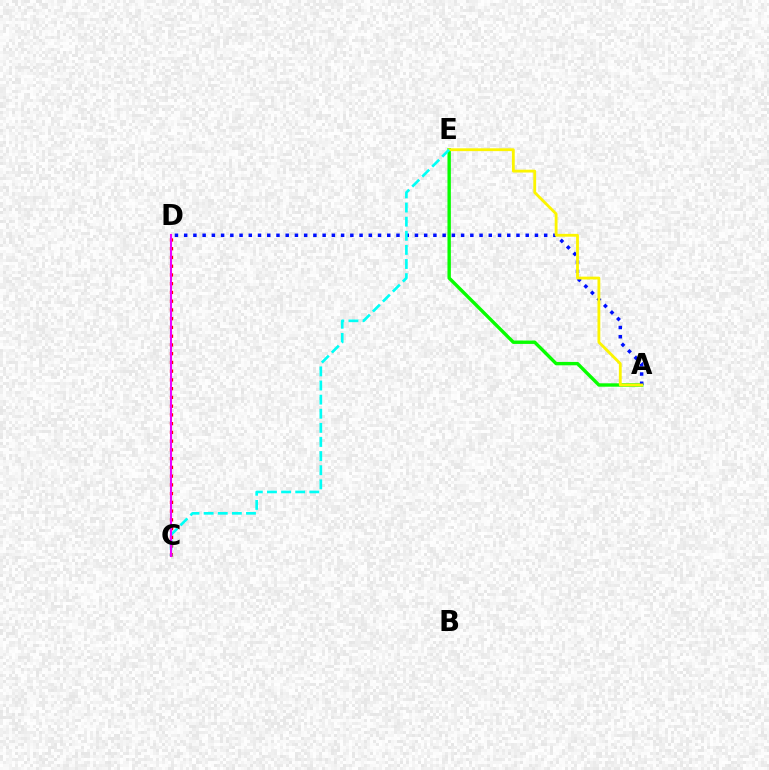{('A', 'E'): [{'color': '#08ff00', 'line_style': 'solid', 'thickness': 2.44}, {'color': '#fcf500', 'line_style': 'solid', 'thickness': 2.03}], ('C', 'D'): [{'color': '#ff0000', 'line_style': 'dotted', 'thickness': 2.38}, {'color': '#ee00ff', 'line_style': 'solid', 'thickness': 1.5}], ('A', 'D'): [{'color': '#0010ff', 'line_style': 'dotted', 'thickness': 2.51}], ('C', 'E'): [{'color': '#00fff6', 'line_style': 'dashed', 'thickness': 1.92}]}